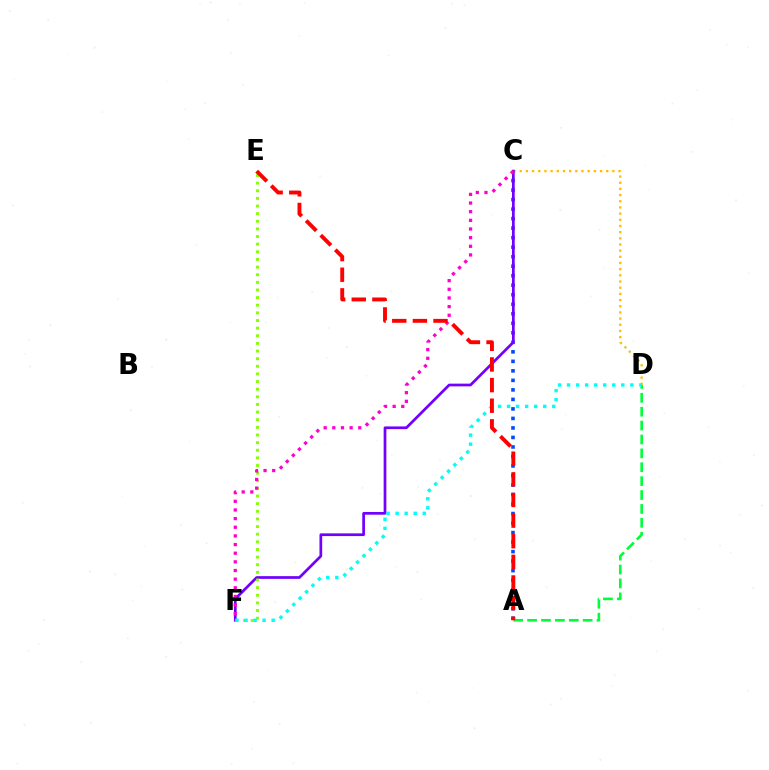{('A', 'C'): [{'color': '#004bff', 'line_style': 'dotted', 'thickness': 2.58}], ('C', 'D'): [{'color': '#ffbd00', 'line_style': 'dotted', 'thickness': 1.68}], ('C', 'F'): [{'color': '#7200ff', 'line_style': 'solid', 'thickness': 1.96}, {'color': '#ff00cf', 'line_style': 'dotted', 'thickness': 2.35}], ('E', 'F'): [{'color': '#84ff00', 'line_style': 'dotted', 'thickness': 2.07}], ('A', 'D'): [{'color': '#00ff39', 'line_style': 'dashed', 'thickness': 1.89}], ('D', 'F'): [{'color': '#00fff6', 'line_style': 'dotted', 'thickness': 2.46}], ('A', 'E'): [{'color': '#ff0000', 'line_style': 'dashed', 'thickness': 2.8}]}